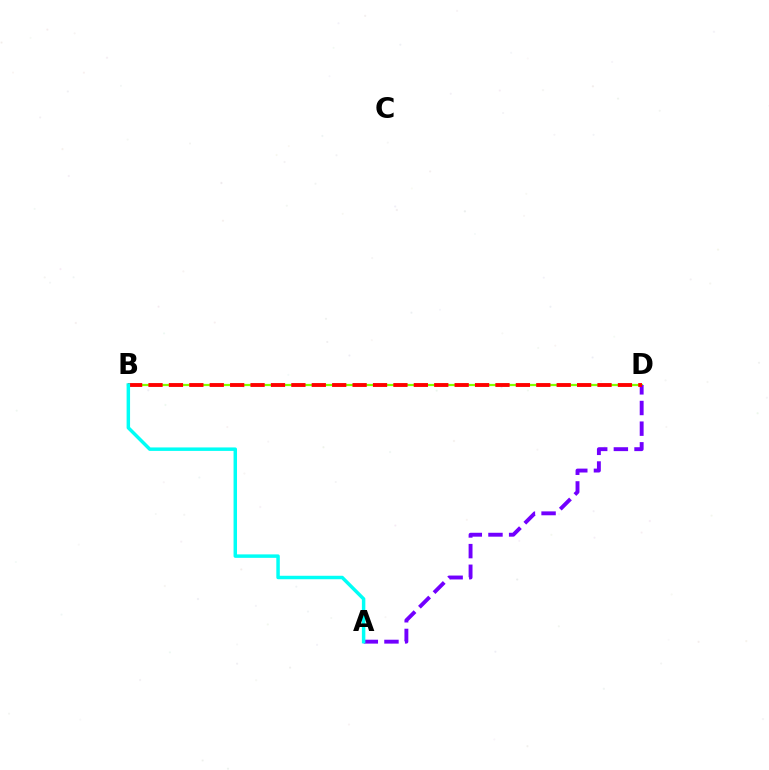{('B', 'D'): [{'color': '#84ff00', 'line_style': 'solid', 'thickness': 1.6}, {'color': '#ff0000', 'line_style': 'dashed', 'thickness': 2.77}], ('A', 'D'): [{'color': '#7200ff', 'line_style': 'dashed', 'thickness': 2.81}], ('A', 'B'): [{'color': '#00fff6', 'line_style': 'solid', 'thickness': 2.5}]}